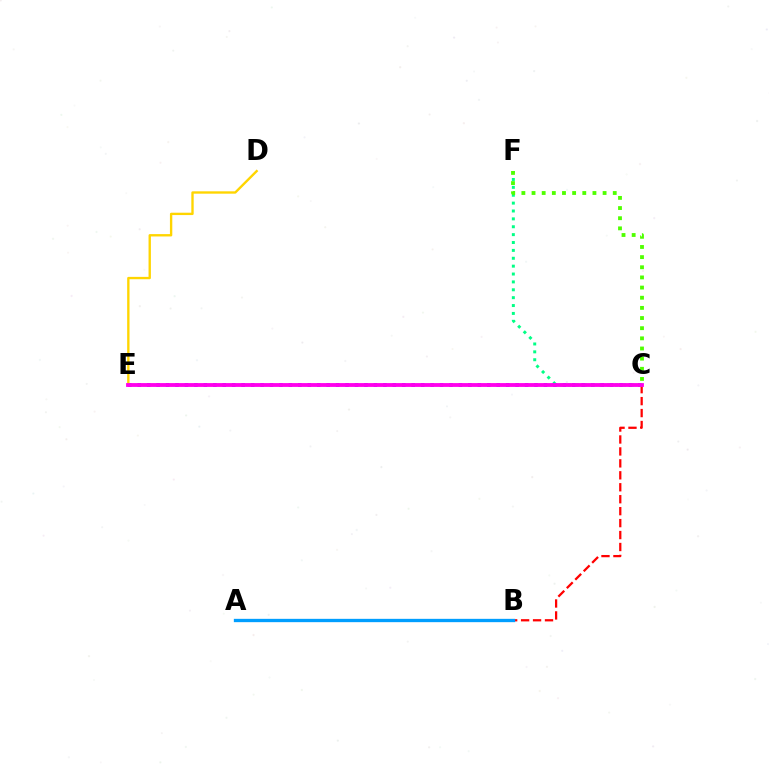{('C', 'E'): [{'color': '#3700ff', 'line_style': 'dotted', 'thickness': 2.57}, {'color': '#ff00ed', 'line_style': 'solid', 'thickness': 2.75}], ('B', 'C'): [{'color': '#ff0000', 'line_style': 'dashed', 'thickness': 1.62}], ('D', 'E'): [{'color': '#ffd500', 'line_style': 'solid', 'thickness': 1.7}], ('A', 'B'): [{'color': '#009eff', 'line_style': 'solid', 'thickness': 2.39}], ('C', 'F'): [{'color': '#00ff86', 'line_style': 'dotted', 'thickness': 2.14}, {'color': '#4fff00', 'line_style': 'dotted', 'thickness': 2.76}]}